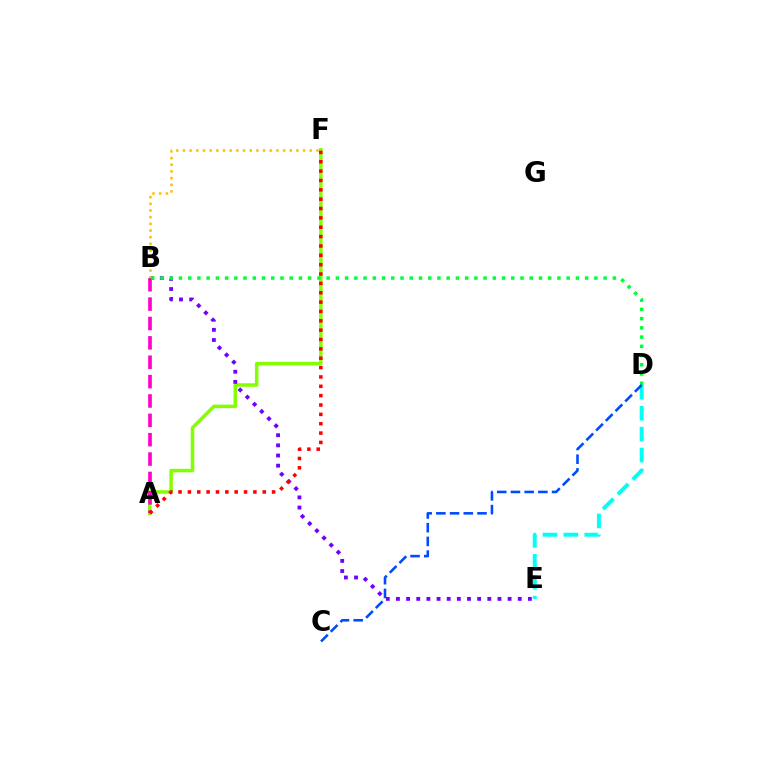{('A', 'F'): [{'color': '#84ff00', 'line_style': 'solid', 'thickness': 2.53}, {'color': '#ff0000', 'line_style': 'dotted', 'thickness': 2.54}], ('A', 'B'): [{'color': '#ff00cf', 'line_style': 'dashed', 'thickness': 2.63}], ('B', 'E'): [{'color': '#7200ff', 'line_style': 'dotted', 'thickness': 2.76}], ('B', 'F'): [{'color': '#ffbd00', 'line_style': 'dotted', 'thickness': 1.81}], ('B', 'D'): [{'color': '#00ff39', 'line_style': 'dotted', 'thickness': 2.51}], ('D', 'E'): [{'color': '#00fff6', 'line_style': 'dashed', 'thickness': 2.84}], ('C', 'D'): [{'color': '#004bff', 'line_style': 'dashed', 'thickness': 1.86}]}